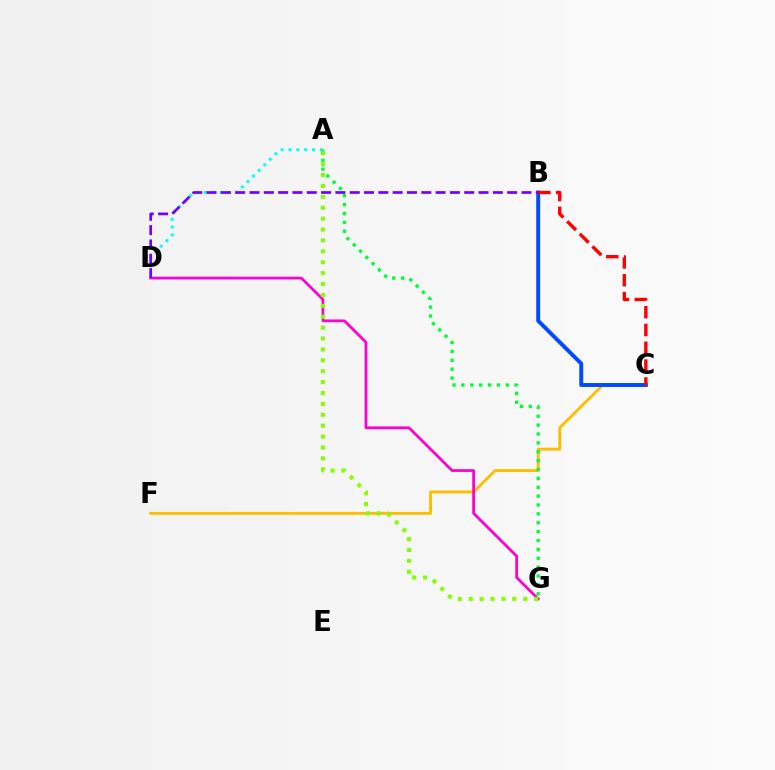{('A', 'D'): [{'color': '#00fff6', 'line_style': 'dotted', 'thickness': 2.14}], ('C', 'F'): [{'color': '#ffbd00', 'line_style': 'solid', 'thickness': 2.07}], ('B', 'C'): [{'color': '#004bff', 'line_style': 'solid', 'thickness': 2.84}, {'color': '#ff0000', 'line_style': 'dashed', 'thickness': 2.42}], ('A', 'G'): [{'color': '#00ff39', 'line_style': 'dotted', 'thickness': 2.41}, {'color': '#84ff00', 'line_style': 'dotted', 'thickness': 2.96}], ('D', 'G'): [{'color': '#ff00cf', 'line_style': 'solid', 'thickness': 1.98}], ('B', 'D'): [{'color': '#7200ff', 'line_style': 'dashed', 'thickness': 1.94}]}